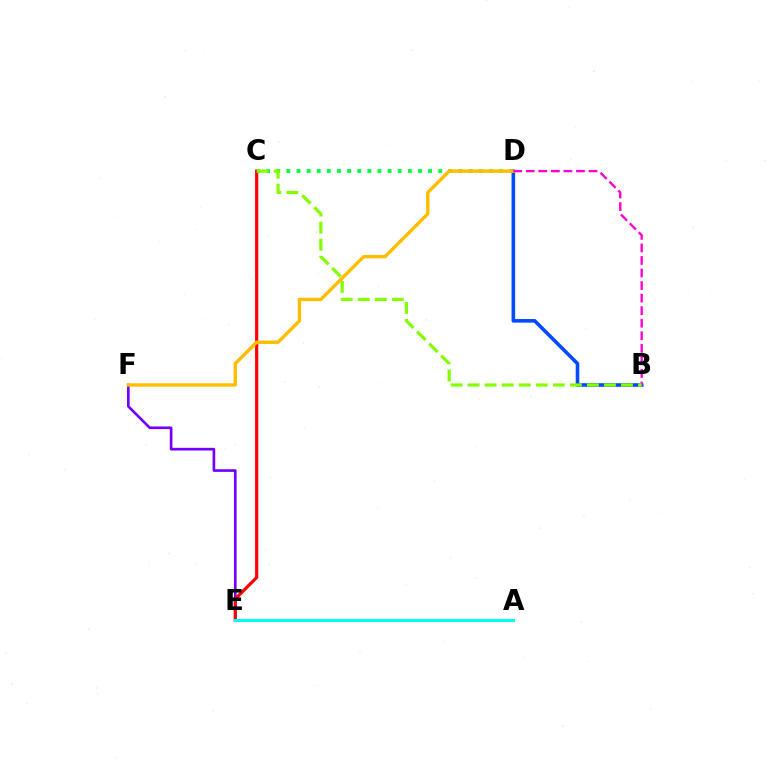{('E', 'F'): [{'color': '#7200ff', 'line_style': 'solid', 'thickness': 1.91}], ('C', 'E'): [{'color': '#ff0000', 'line_style': 'solid', 'thickness': 2.28}], ('C', 'D'): [{'color': '#00ff39', 'line_style': 'dotted', 'thickness': 2.75}], ('B', 'D'): [{'color': '#004bff', 'line_style': 'solid', 'thickness': 2.59}, {'color': '#ff00cf', 'line_style': 'dashed', 'thickness': 1.7}], ('D', 'F'): [{'color': '#ffbd00', 'line_style': 'solid', 'thickness': 2.46}], ('B', 'C'): [{'color': '#84ff00', 'line_style': 'dashed', 'thickness': 2.31}], ('A', 'E'): [{'color': '#00fff6', 'line_style': 'solid', 'thickness': 2.17}]}